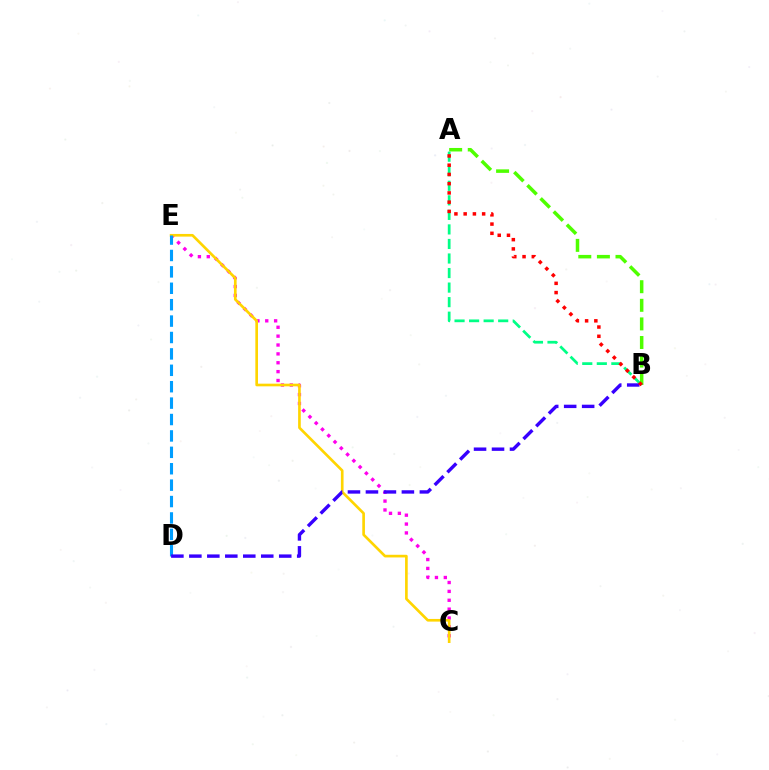{('A', 'B'): [{'color': '#4fff00', 'line_style': 'dashed', 'thickness': 2.53}, {'color': '#00ff86', 'line_style': 'dashed', 'thickness': 1.98}, {'color': '#ff0000', 'line_style': 'dotted', 'thickness': 2.51}], ('C', 'E'): [{'color': '#ff00ed', 'line_style': 'dotted', 'thickness': 2.41}, {'color': '#ffd500', 'line_style': 'solid', 'thickness': 1.92}], ('D', 'E'): [{'color': '#009eff', 'line_style': 'dashed', 'thickness': 2.23}], ('B', 'D'): [{'color': '#3700ff', 'line_style': 'dashed', 'thickness': 2.44}]}